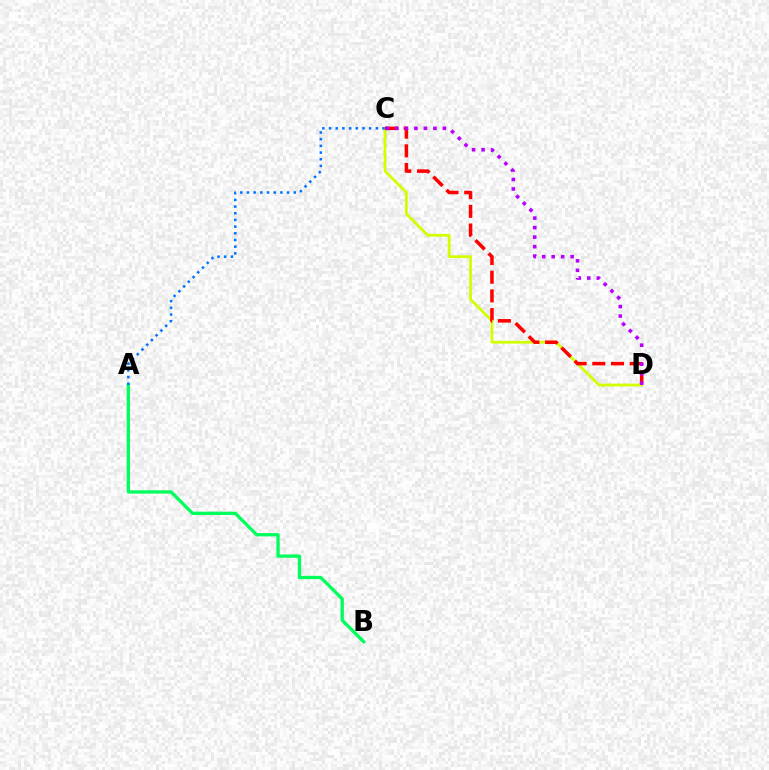{('C', 'D'): [{'color': '#d1ff00', 'line_style': 'solid', 'thickness': 2.0}, {'color': '#ff0000', 'line_style': 'dashed', 'thickness': 2.54}, {'color': '#b900ff', 'line_style': 'dotted', 'thickness': 2.58}], ('A', 'B'): [{'color': '#00ff5c', 'line_style': 'solid', 'thickness': 2.37}], ('A', 'C'): [{'color': '#0074ff', 'line_style': 'dotted', 'thickness': 1.82}]}